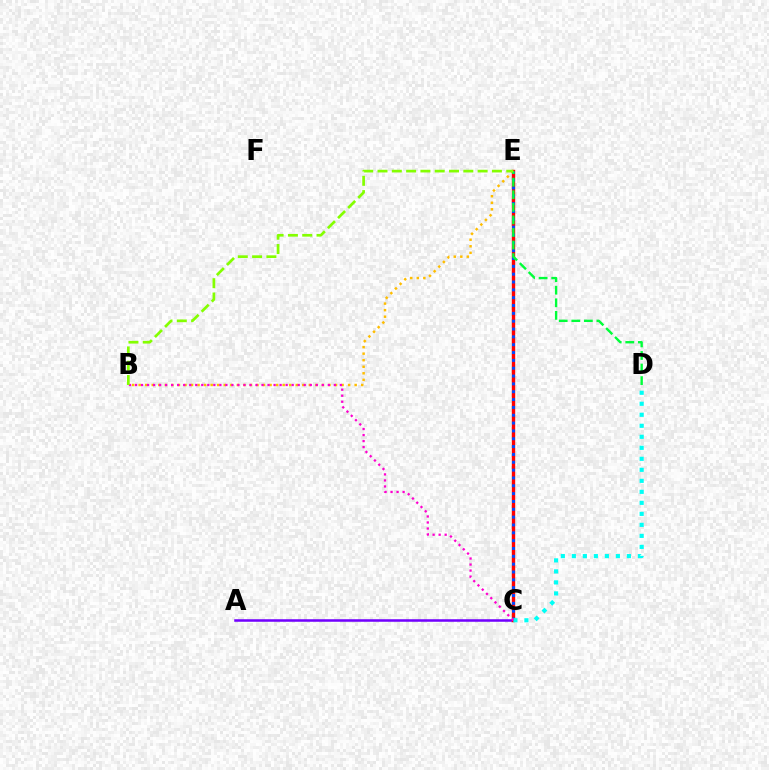{('B', 'E'): [{'color': '#ffbd00', 'line_style': 'dotted', 'thickness': 1.78}, {'color': '#84ff00', 'line_style': 'dashed', 'thickness': 1.94}], ('A', 'C'): [{'color': '#7200ff', 'line_style': 'solid', 'thickness': 1.82}], ('C', 'E'): [{'color': '#ff0000', 'line_style': 'solid', 'thickness': 2.44}, {'color': '#004bff', 'line_style': 'dotted', 'thickness': 2.13}], ('D', 'E'): [{'color': '#00ff39', 'line_style': 'dashed', 'thickness': 1.71}], ('C', 'D'): [{'color': '#00fff6', 'line_style': 'dotted', 'thickness': 2.99}], ('B', 'C'): [{'color': '#ff00cf', 'line_style': 'dotted', 'thickness': 1.64}]}